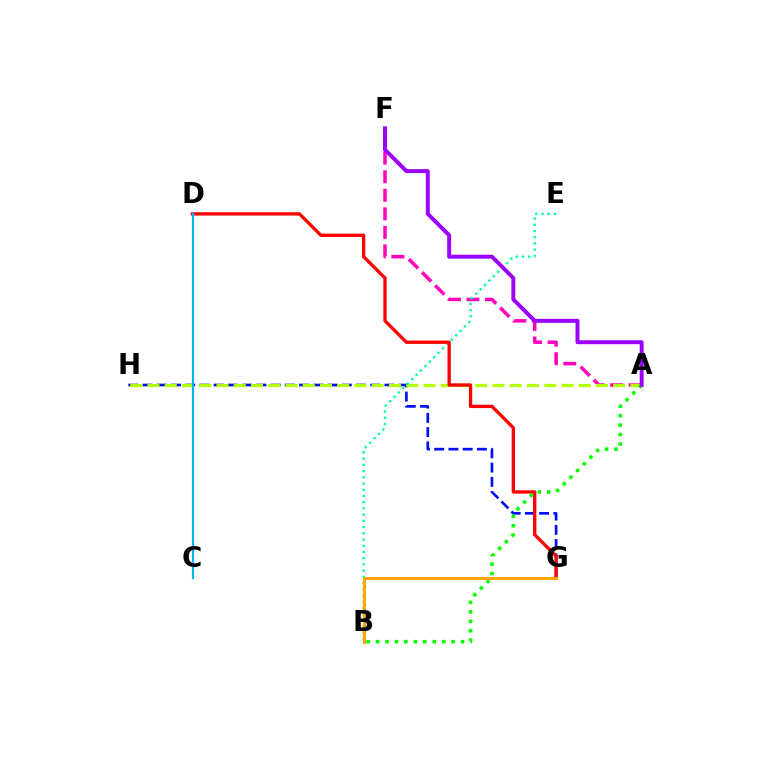{('A', 'F'): [{'color': '#ff00bd', 'line_style': 'dashed', 'thickness': 2.52}, {'color': '#9b00ff', 'line_style': 'solid', 'thickness': 2.84}], ('G', 'H'): [{'color': '#0010ff', 'line_style': 'dashed', 'thickness': 1.93}], ('A', 'H'): [{'color': '#b3ff00', 'line_style': 'dashed', 'thickness': 2.34}], ('B', 'E'): [{'color': '#00ff9d', 'line_style': 'dotted', 'thickness': 1.69}], ('D', 'G'): [{'color': '#ff0000', 'line_style': 'solid', 'thickness': 2.4}], ('A', 'B'): [{'color': '#08ff00', 'line_style': 'dotted', 'thickness': 2.57}], ('B', 'G'): [{'color': '#ffa500', 'line_style': 'solid', 'thickness': 2.18}], ('C', 'D'): [{'color': '#00b5ff', 'line_style': 'solid', 'thickness': 1.55}]}